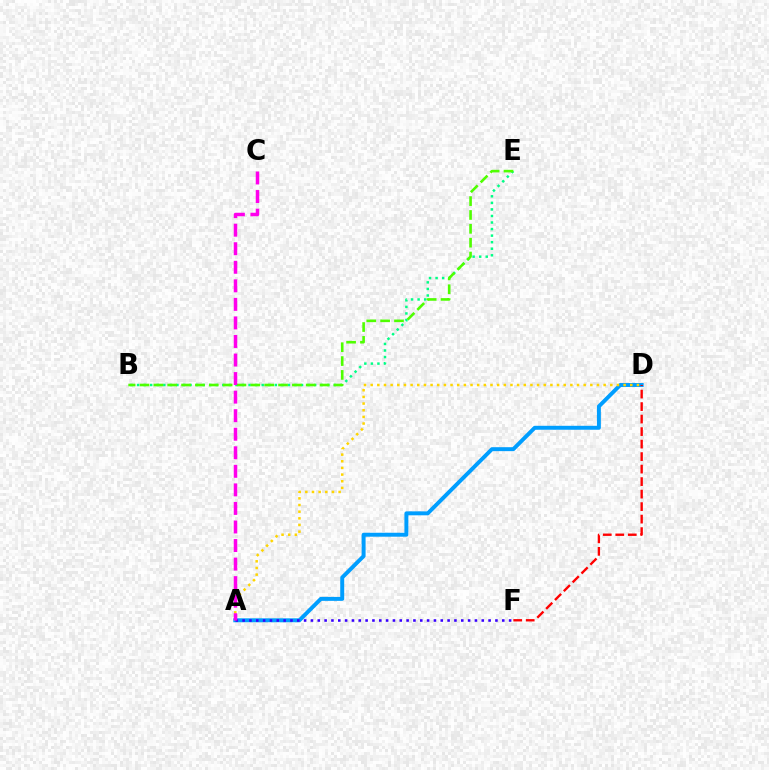{('B', 'E'): [{'color': '#00ff86', 'line_style': 'dotted', 'thickness': 1.78}, {'color': '#4fff00', 'line_style': 'dashed', 'thickness': 1.88}], ('A', 'D'): [{'color': '#009eff', 'line_style': 'solid', 'thickness': 2.84}, {'color': '#ffd500', 'line_style': 'dotted', 'thickness': 1.81}], ('A', 'F'): [{'color': '#3700ff', 'line_style': 'dotted', 'thickness': 1.86}], ('D', 'F'): [{'color': '#ff0000', 'line_style': 'dashed', 'thickness': 1.7}], ('A', 'C'): [{'color': '#ff00ed', 'line_style': 'dashed', 'thickness': 2.52}]}